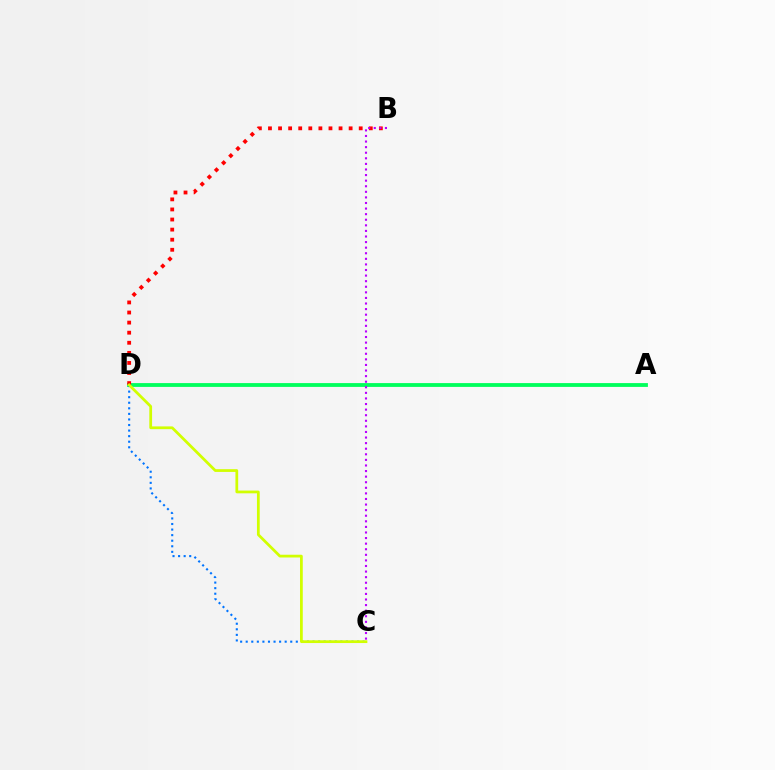{('A', 'D'): [{'color': '#00ff5c', 'line_style': 'solid', 'thickness': 2.74}], ('B', 'D'): [{'color': '#ff0000', 'line_style': 'dotted', 'thickness': 2.74}], ('C', 'D'): [{'color': '#0074ff', 'line_style': 'dotted', 'thickness': 1.51}, {'color': '#d1ff00', 'line_style': 'solid', 'thickness': 1.98}], ('B', 'C'): [{'color': '#b900ff', 'line_style': 'dotted', 'thickness': 1.52}]}